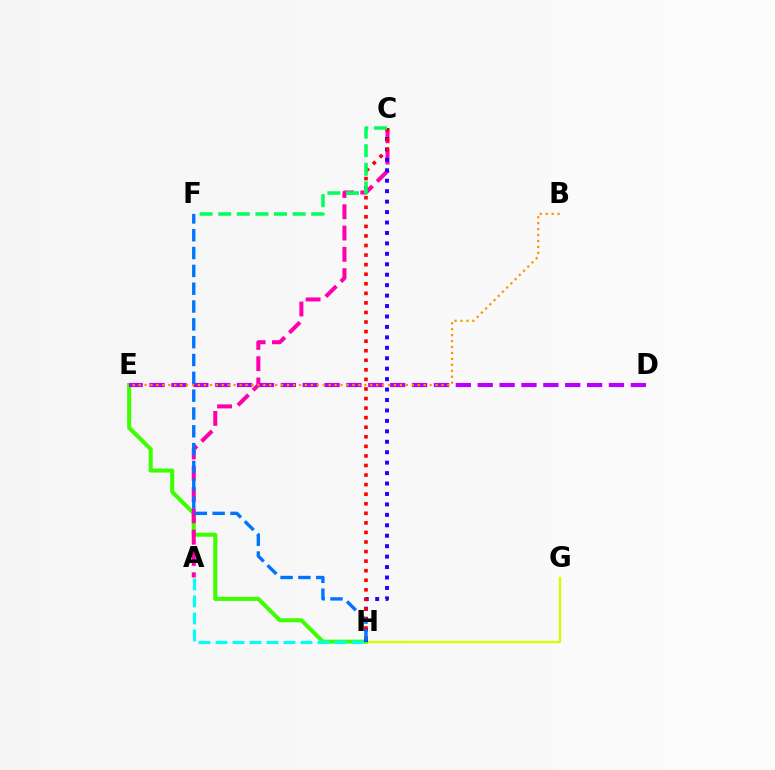{('G', 'H'): [{'color': '#d1ff00', 'line_style': 'solid', 'thickness': 1.71}], ('E', 'H'): [{'color': '#3dff00', 'line_style': 'solid', 'thickness': 2.91}], ('A', 'C'): [{'color': '#ff00ac', 'line_style': 'dashed', 'thickness': 2.89}], ('C', 'H'): [{'color': '#2500ff', 'line_style': 'dotted', 'thickness': 2.84}, {'color': '#ff0000', 'line_style': 'dotted', 'thickness': 2.6}], ('D', 'E'): [{'color': '#b900ff', 'line_style': 'dashed', 'thickness': 2.97}], ('B', 'E'): [{'color': '#ff9400', 'line_style': 'dotted', 'thickness': 1.61}], ('C', 'F'): [{'color': '#00ff5c', 'line_style': 'dashed', 'thickness': 2.53}], ('F', 'H'): [{'color': '#0074ff', 'line_style': 'dashed', 'thickness': 2.42}], ('A', 'H'): [{'color': '#00fff6', 'line_style': 'dashed', 'thickness': 2.31}]}